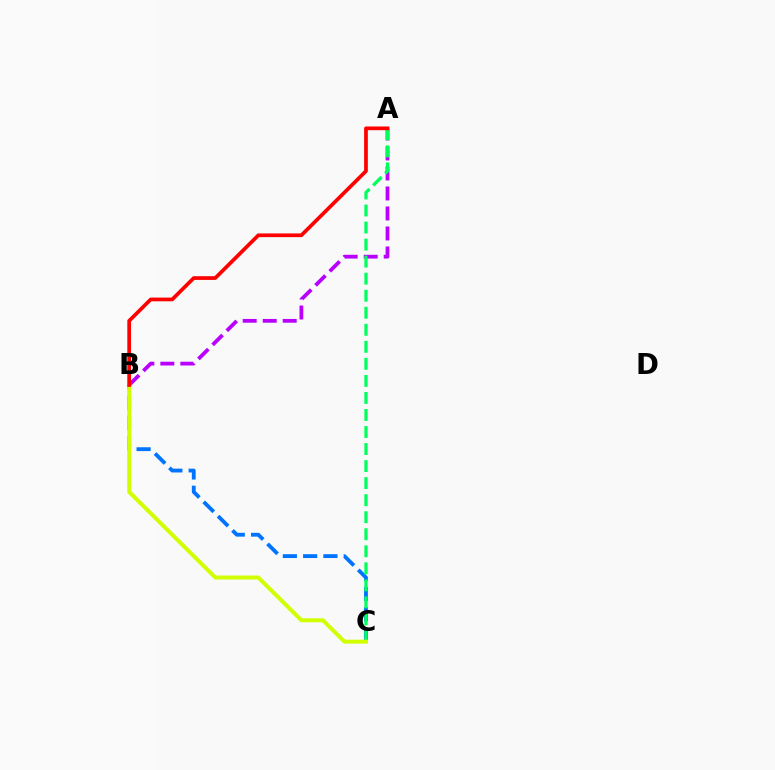{('A', 'B'): [{'color': '#b900ff', 'line_style': 'dashed', 'thickness': 2.72}, {'color': '#ff0000', 'line_style': 'solid', 'thickness': 2.67}], ('B', 'C'): [{'color': '#0074ff', 'line_style': 'dashed', 'thickness': 2.76}, {'color': '#d1ff00', 'line_style': 'solid', 'thickness': 2.86}], ('A', 'C'): [{'color': '#00ff5c', 'line_style': 'dashed', 'thickness': 2.31}]}